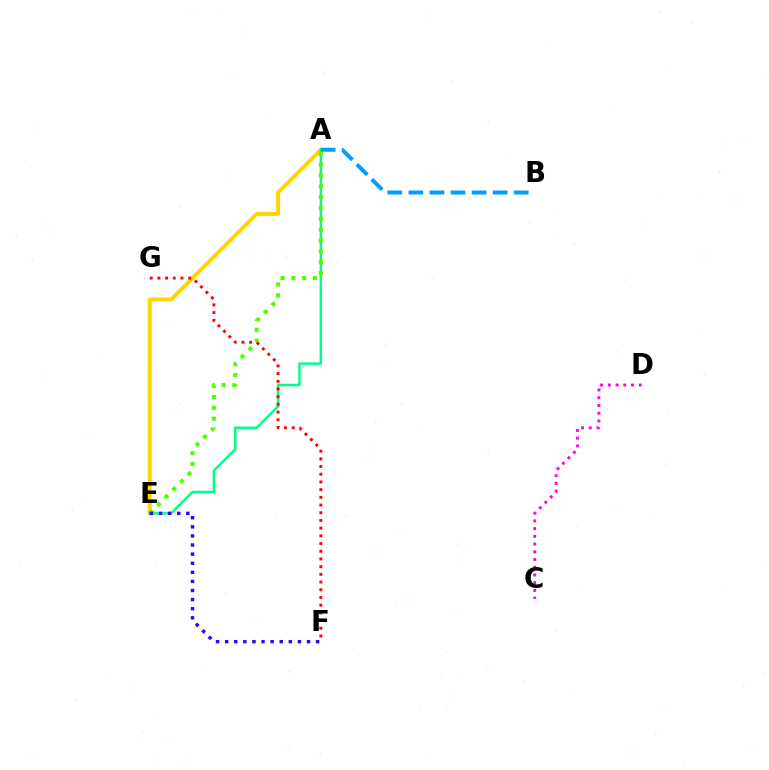{('A', 'E'): [{'color': '#ffd500', 'line_style': 'solid', 'thickness': 2.81}, {'color': '#00ff86', 'line_style': 'solid', 'thickness': 1.78}, {'color': '#4fff00', 'line_style': 'dotted', 'thickness': 2.94}], ('C', 'D'): [{'color': '#ff00ed', 'line_style': 'dotted', 'thickness': 2.1}], ('E', 'F'): [{'color': '#3700ff', 'line_style': 'dotted', 'thickness': 2.47}], ('F', 'G'): [{'color': '#ff0000', 'line_style': 'dotted', 'thickness': 2.09}], ('A', 'B'): [{'color': '#009eff', 'line_style': 'dashed', 'thickness': 2.86}]}